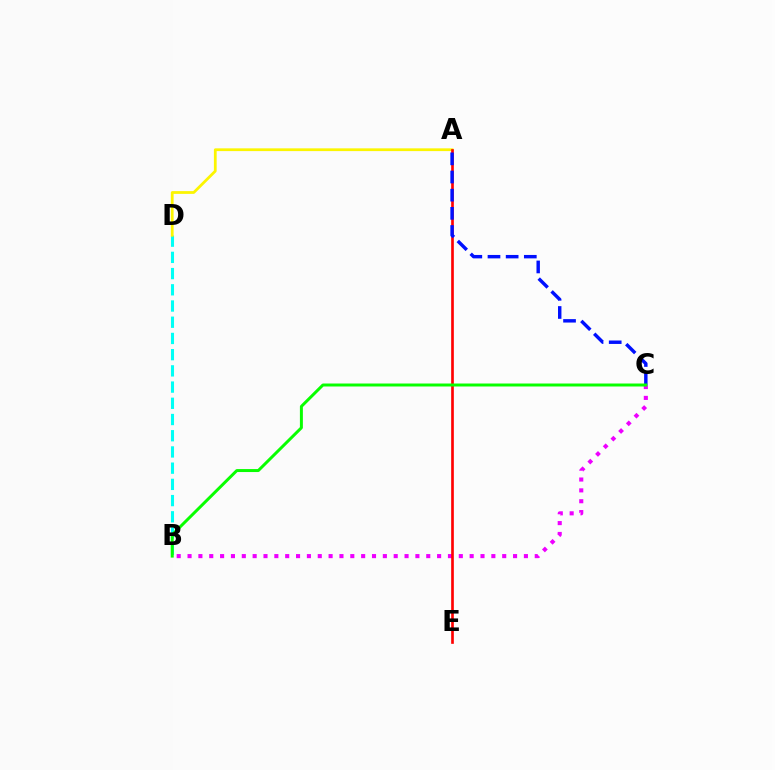{('B', 'C'): [{'color': '#ee00ff', 'line_style': 'dotted', 'thickness': 2.95}, {'color': '#08ff00', 'line_style': 'solid', 'thickness': 2.14}], ('B', 'D'): [{'color': '#00fff6', 'line_style': 'dashed', 'thickness': 2.2}], ('A', 'D'): [{'color': '#fcf500', 'line_style': 'solid', 'thickness': 1.99}], ('A', 'E'): [{'color': '#ff0000', 'line_style': 'solid', 'thickness': 1.92}], ('A', 'C'): [{'color': '#0010ff', 'line_style': 'dashed', 'thickness': 2.47}]}